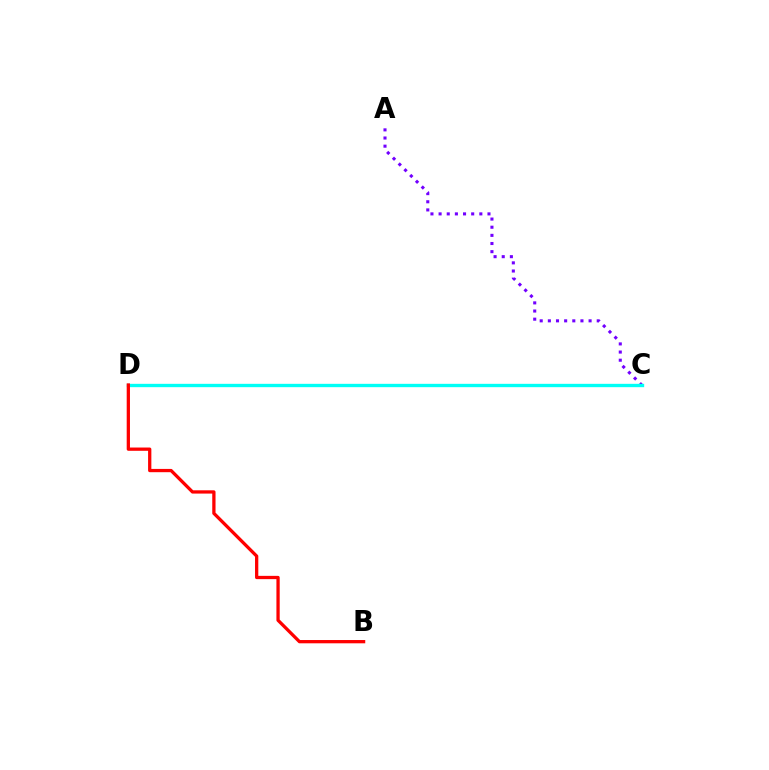{('C', 'D'): [{'color': '#84ff00', 'line_style': 'dashed', 'thickness': 2.14}, {'color': '#00fff6', 'line_style': 'solid', 'thickness': 2.41}], ('A', 'C'): [{'color': '#7200ff', 'line_style': 'dotted', 'thickness': 2.21}], ('B', 'D'): [{'color': '#ff0000', 'line_style': 'solid', 'thickness': 2.36}]}